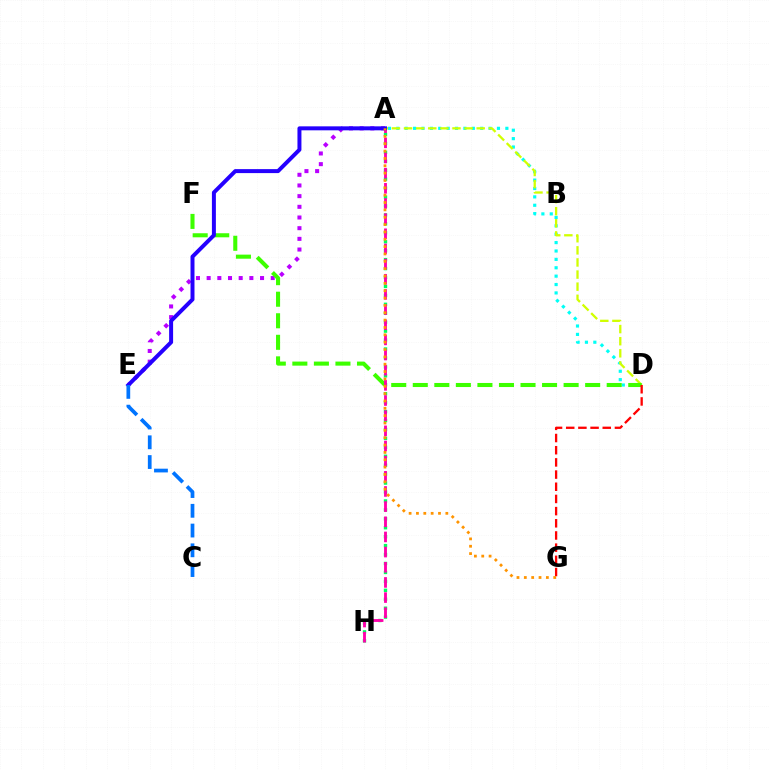{('A', 'D'): [{'color': '#00fff6', 'line_style': 'dotted', 'thickness': 2.28}, {'color': '#d1ff00', 'line_style': 'dashed', 'thickness': 1.65}], ('A', 'E'): [{'color': '#b900ff', 'line_style': 'dotted', 'thickness': 2.9}, {'color': '#2500ff', 'line_style': 'solid', 'thickness': 2.86}], ('A', 'H'): [{'color': '#00ff5c', 'line_style': 'dotted', 'thickness': 2.43}, {'color': '#ff00ac', 'line_style': 'dashed', 'thickness': 2.06}], ('D', 'F'): [{'color': '#3dff00', 'line_style': 'dashed', 'thickness': 2.93}], ('D', 'G'): [{'color': '#ff0000', 'line_style': 'dashed', 'thickness': 1.65}], ('C', 'E'): [{'color': '#0074ff', 'line_style': 'dashed', 'thickness': 2.68}], ('A', 'G'): [{'color': '#ff9400', 'line_style': 'dotted', 'thickness': 2.0}]}